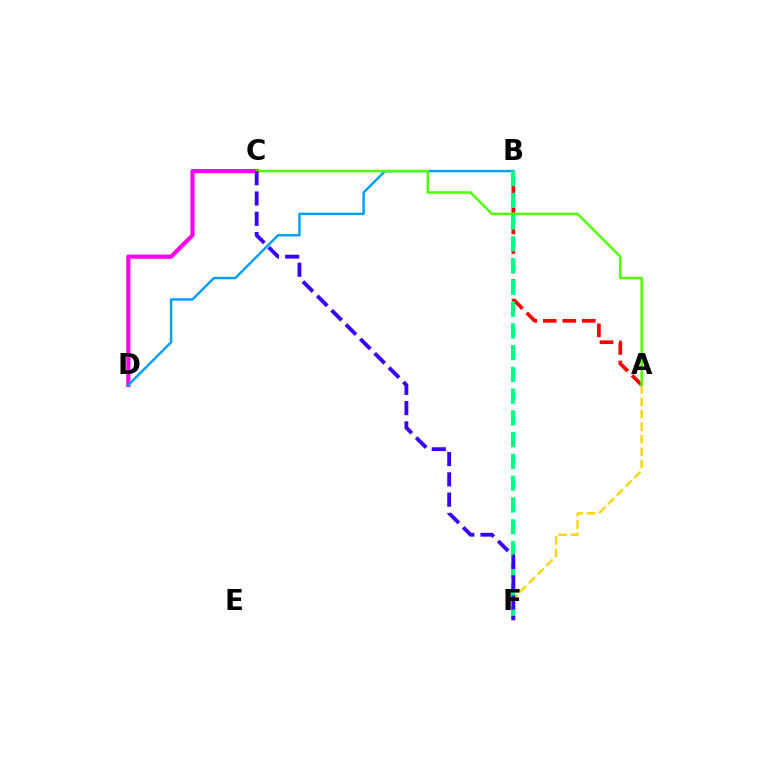{('C', 'D'): [{'color': '#ff00ed', 'line_style': 'solid', 'thickness': 3.0}], ('A', 'F'): [{'color': '#ffd500', 'line_style': 'dashed', 'thickness': 1.69}], ('B', 'D'): [{'color': '#009eff', 'line_style': 'solid', 'thickness': 1.76}], ('A', 'B'): [{'color': '#ff0000', 'line_style': 'dashed', 'thickness': 2.65}], ('A', 'C'): [{'color': '#4fff00', 'line_style': 'solid', 'thickness': 1.77}], ('B', 'F'): [{'color': '#00ff86', 'line_style': 'dashed', 'thickness': 2.96}], ('C', 'F'): [{'color': '#3700ff', 'line_style': 'dashed', 'thickness': 2.76}]}